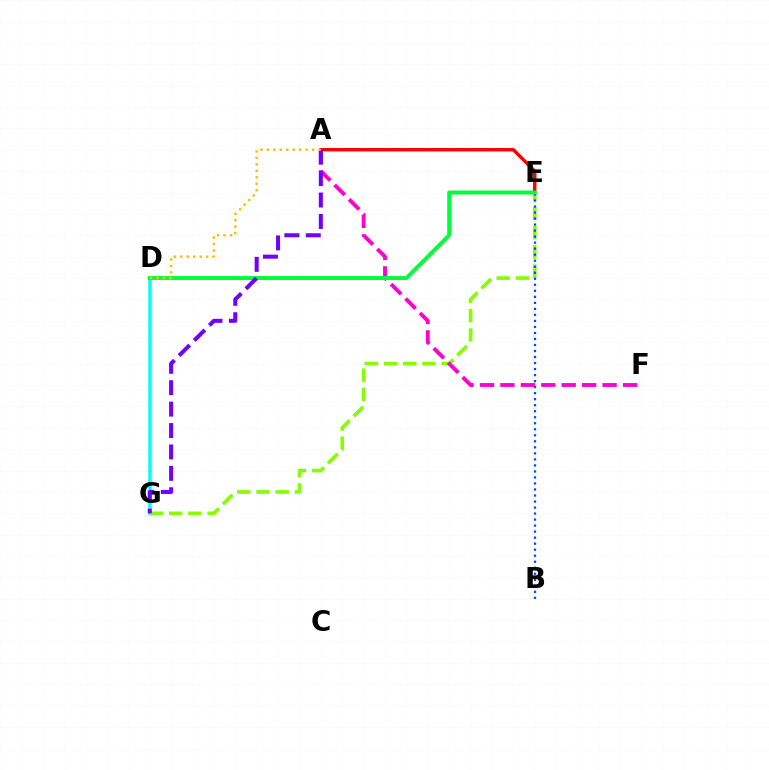{('A', 'E'): [{'color': '#ff0000', 'line_style': 'solid', 'thickness': 2.44}], ('E', 'G'): [{'color': '#84ff00', 'line_style': 'dashed', 'thickness': 2.61}], ('B', 'E'): [{'color': '#004bff', 'line_style': 'dotted', 'thickness': 1.64}], ('D', 'G'): [{'color': '#00fff6', 'line_style': 'solid', 'thickness': 2.53}], ('A', 'F'): [{'color': '#ff00cf', 'line_style': 'dashed', 'thickness': 2.78}], ('D', 'E'): [{'color': '#00ff39', 'line_style': 'solid', 'thickness': 2.84}], ('A', 'G'): [{'color': '#7200ff', 'line_style': 'dashed', 'thickness': 2.91}], ('A', 'D'): [{'color': '#ffbd00', 'line_style': 'dotted', 'thickness': 1.76}]}